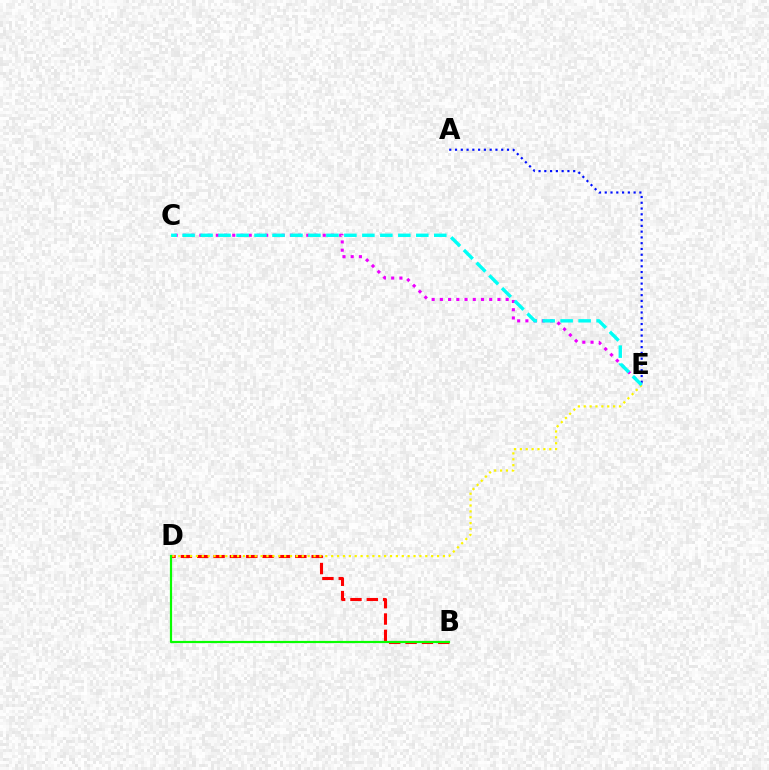{('C', 'E'): [{'color': '#ee00ff', 'line_style': 'dotted', 'thickness': 2.23}, {'color': '#00fff6', 'line_style': 'dashed', 'thickness': 2.44}], ('B', 'D'): [{'color': '#ff0000', 'line_style': 'dashed', 'thickness': 2.22}, {'color': '#08ff00', 'line_style': 'solid', 'thickness': 1.58}], ('A', 'E'): [{'color': '#0010ff', 'line_style': 'dotted', 'thickness': 1.57}], ('D', 'E'): [{'color': '#fcf500', 'line_style': 'dotted', 'thickness': 1.6}]}